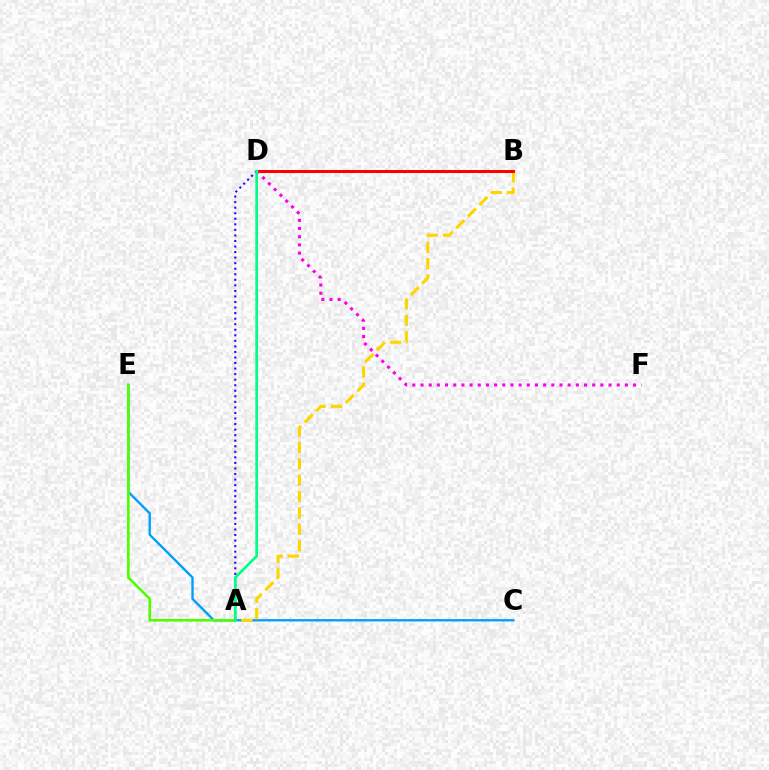{('C', 'E'): [{'color': '#009eff', 'line_style': 'solid', 'thickness': 1.69}], ('A', 'B'): [{'color': '#ffd500', 'line_style': 'dashed', 'thickness': 2.22}], ('B', 'D'): [{'color': '#ff0000', 'line_style': 'solid', 'thickness': 2.14}], ('A', 'E'): [{'color': '#4fff00', 'line_style': 'solid', 'thickness': 1.9}], ('A', 'D'): [{'color': '#3700ff', 'line_style': 'dotted', 'thickness': 1.51}, {'color': '#00ff86', 'line_style': 'solid', 'thickness': 1.94}], ('D', 'F'): [{'color': '#ff00ed', 'line_style': 'dotted', 'thickness': 2.22}]}